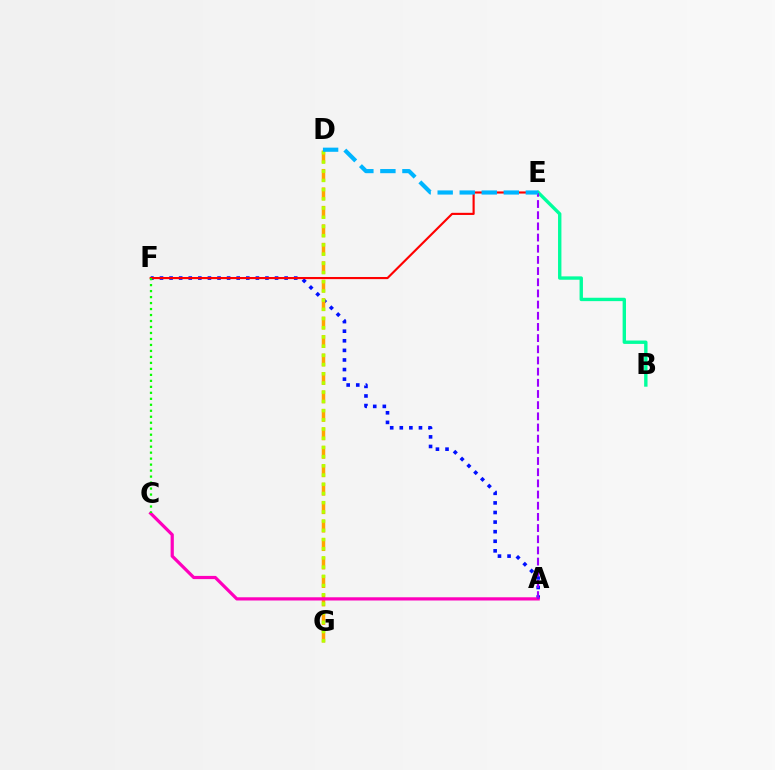{('A', 'F'): [{'color': '#0010ff', 'line_style': 'dotted', 'thickness': 2.61}], ('E', 'F'): [{'color': '#ff0000', 'line_style': 'solid', 'thickness': 1.54}], ('D', 'G'): [{'color': '#ffa500', 'line_style': 'dashed', 'thickness': 2.51}, {'color': '#b3ff00', 'line_style': 'dotted', 'thickness': 2.5}], ('B', 'E'): [{'color': '#00ff9d', 'line_style': 'solid', 'thickness': 2.43}], ('A', 'C'): [{'color': '#ff00bd', 'line_style': 'solid', 'thickness': 2.31}], ('A', 'E'): [{'color': '#9b00ff', 'line_style': 'dashed', 'thickness': 1.52}], ('C', 'F'): [{'color': '#08ff00', 'line_style': 'dotted', 'thickness': 1.63}], ('D', 'E'): [{'color': '#00b5ff', 'line_style': 'dashed', 'thickness': 2.99}]}